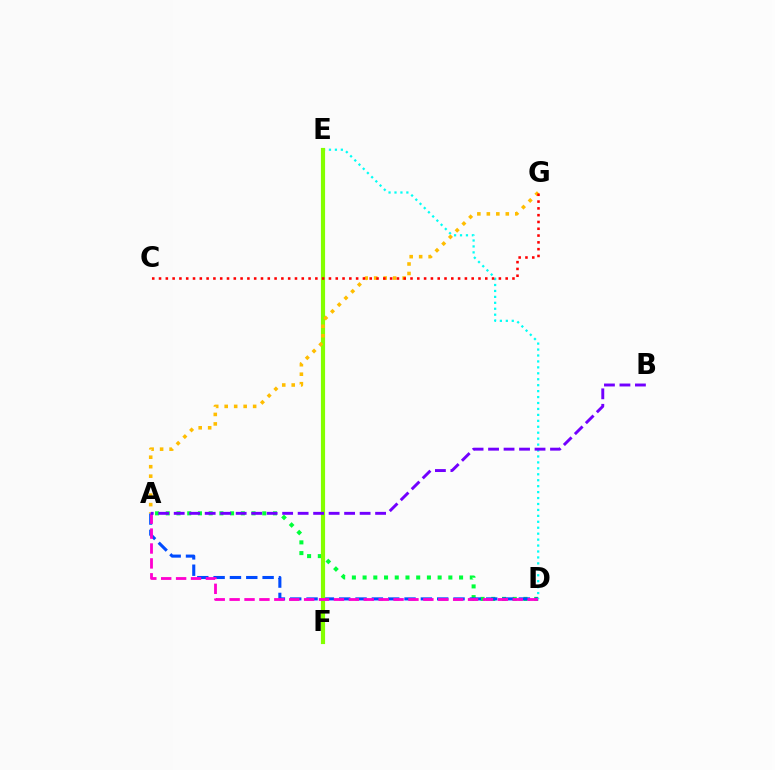{('A', 'D'): [{'color': '#00ff39', 'line_style': 'dotted', 'thickness': 2.91}, {'color': '#004bff', 'line_style': 'dashed', 'thickness': 2.22}, {'color': '#ff00cf', 'line_style': 'dashed', 'thickness': 2.02}], ('D', 'E'): [{'color': '#00fff6', 'line_style': 'dotted', 'thickness': 1.61}], ('E', 'F'): [{'color': '#84ff00', 'line_style': 'solid', 'thickness': 2.99}], ('A', 'G'): [{'color': '#ffbd00', 'line_style': 'dotted', 'thickness': 2.58}], ('A', 'B'): [{'color': '#7200ff', 'line_style': 'dashed', 'thickness': 2.1}], ('C', 'G'): [{'color': '#ff0000', 'line_style': 'dotted', 'thickness': 1.85}]}